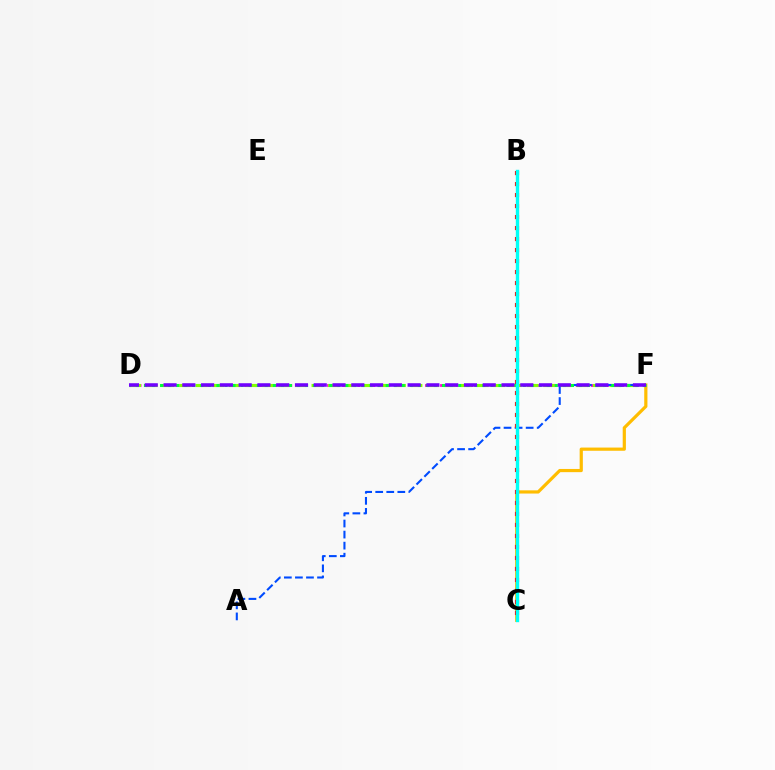{('C', 'F'): [{'color': '#ffbd00', 'line_style': 'solid', 'thickness': 2.3}], ('D', 'F'): [{'color': '#ff00cf', 'line_style': 'dotted', 'thickness': 2.05}, {'color': '#84ff00', 'line_style': 'dashed', 'thickness': 2.25}, {'color': '#00ff39', 'line_style': 'dotted', 'thickness': 2.19}, {'color': '#7200ff', 'line_style': 'dashed', 'thickness': 2.55}], ('A', 'F'): [{'color': '#004bff', 'line_style': 'dashed', 'thickness': 1.5}], ('B', 'C'): [{'color': '#ff0000', 'line_style': 'dotted', 'thickness': 2.99}, {'color': '#00fff6', 'line_style': 'solid', 'thickness': 2.44}]}